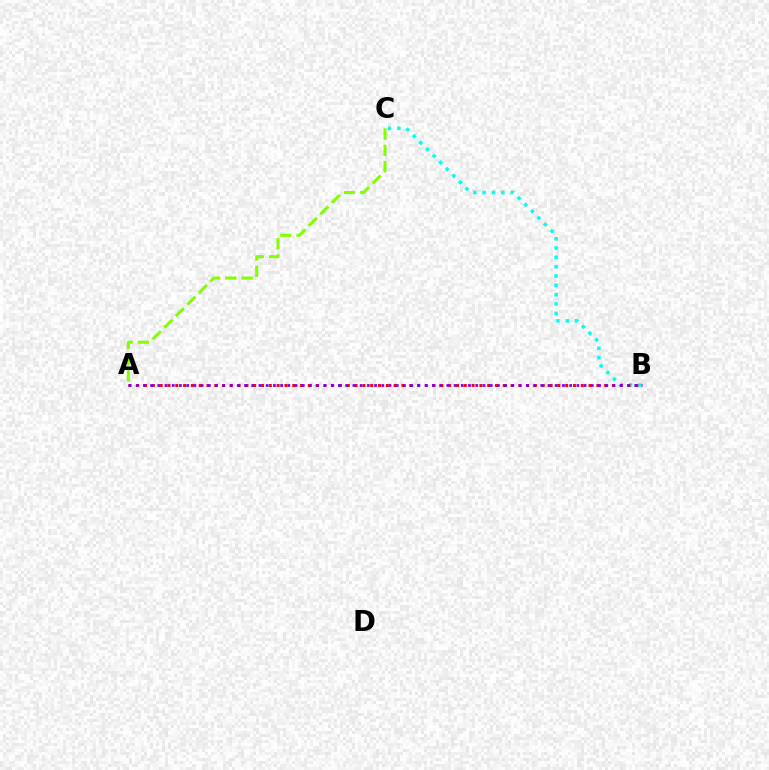{('B', 'C'): [{'color': '#00fff6', 'line_style': 'dotted', 'thickness': 2.53}], ('A', 'B'): [{'color': '#ff0000', 'line_style': 'dotted', 'thickness': 2.12}, {'color': '#7200ff', 'line_style': 'dotted', 'thickness': 1.96}], ('A', 'C'): [{'color': '#84ff00', 'line_style': 'dashed', 'thickness': 2.21}]}